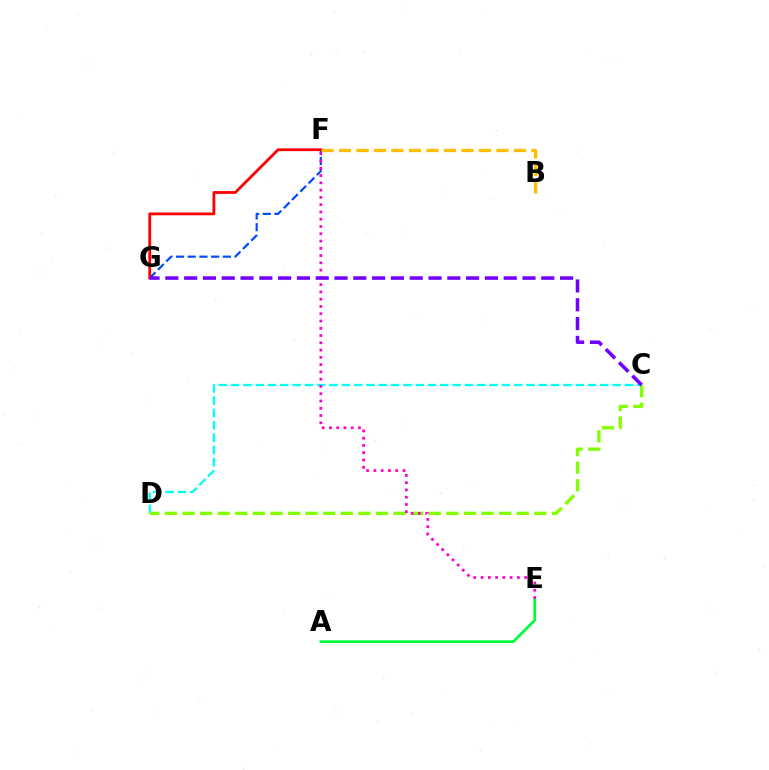{('F', 'G'): [{'color': '#004bff', 'line_style': 'dashed', 'thickness': 1.59}, {'color': '#ff0000', 'line_style': 'solid', 'thickness': 2.01}], ('C', 'D'): [{'color': '#00fff6', 'line_style': 'dashed', 'thickness': 1.67}, {'color': '#84ff00', 'line_style': 'dashed', 'thickness': 2.39}], ('A', 'E'): [{'color': '#00ff39', 'line_style': 'solid', 'thickness': 1.98}], ('B', 'F'): [{'color': '#ffbd00', 'line_style': 'dashed', 'thickness': 2.38}], ('E', 'F'): [{'color': '#ff00cf', 'line_style': 'dotted', 'thickness': 1.98}], ('C', 'G'): [{'color': '#7200ff', 'line_style': 'dashed', 'thickness': 2.55}]}